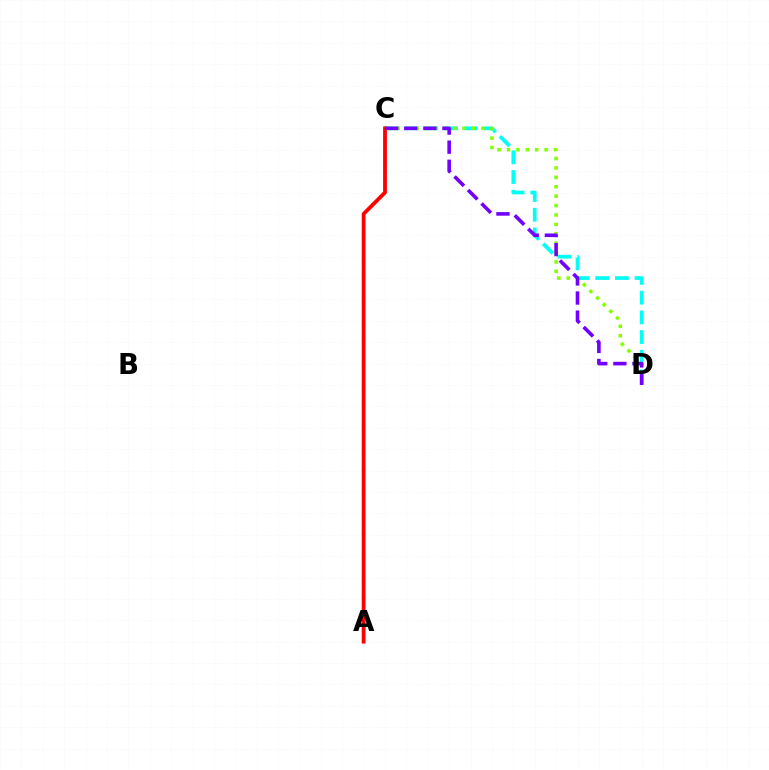{('C', 'D'): [{'color': '#00fff6', 'line_style': 'dashed', 'thickness': 2.68}, {'color': '#84ff00', 'line_style': 'dotted', 'thickness': 2.55}, {'color': '#7200ff', 'line_style': 'dashed', 'thickness': 2.59}], ('A', 'C'): [{'color': '#ff0000', 'line_style': 'solid', 'thickness': 2.72}]}